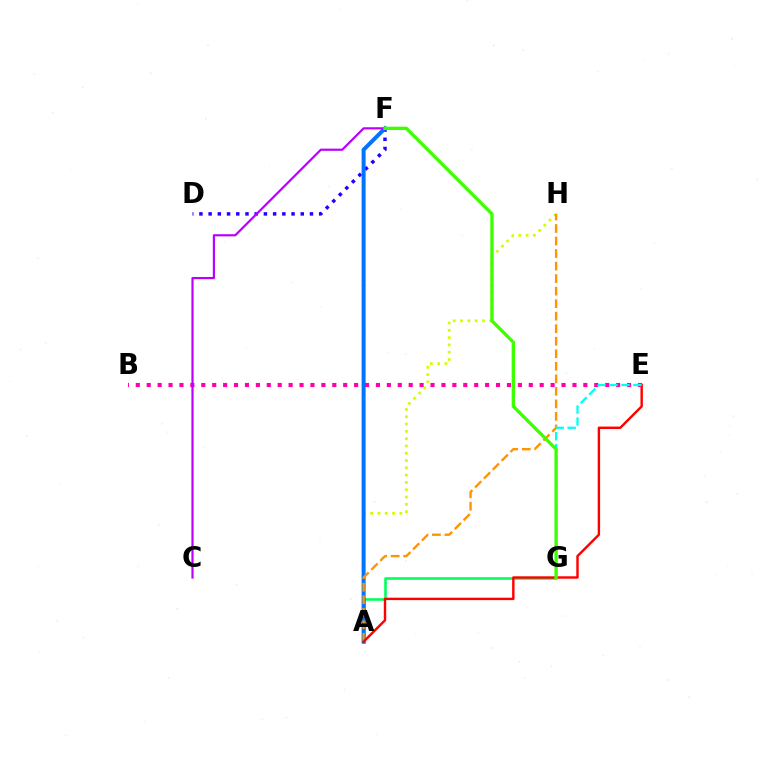{('D', 'F'): [{'color': '#2500ff', 'line_style': 'dotted', 'thickness': 2.5}], ('A', 'G'): [{'color': '#00ff5c', 'line_style': 'solid', 'thickness': 1.85}], ('B', 'E'): [{'color': '#ff00ac', 'line_style': 'dotted', 'thickness': 2.97}], ('A', 'H'): [{'color': '#d1ff00', 'line_style': 'dotted', 'thickness': 1.98}, {'color': '#ff9400', 'line_style': 'dashed', 'thickness': 1.7}], ('A', 'F'): [{'color': '#0074ff', 'line_style': 'solid', 'thickness': 2.88}], ('C', 'F'): [{'color': '#b900ff', 'line_style': 'solid', 'thickness': 1.57}], ('A', 'E'): [{'color': '#ff0000', 'line_style': 'solid', 'thickness': 1.74}], ('E', 'G'): [{'color': '#00fff6', 'line_style': 'dashed', 'thickness': 1.63}], ('F', 'G'): [{'color': '#3dff00', 'line_style': 'solid', 'thickness': 2.39}]}